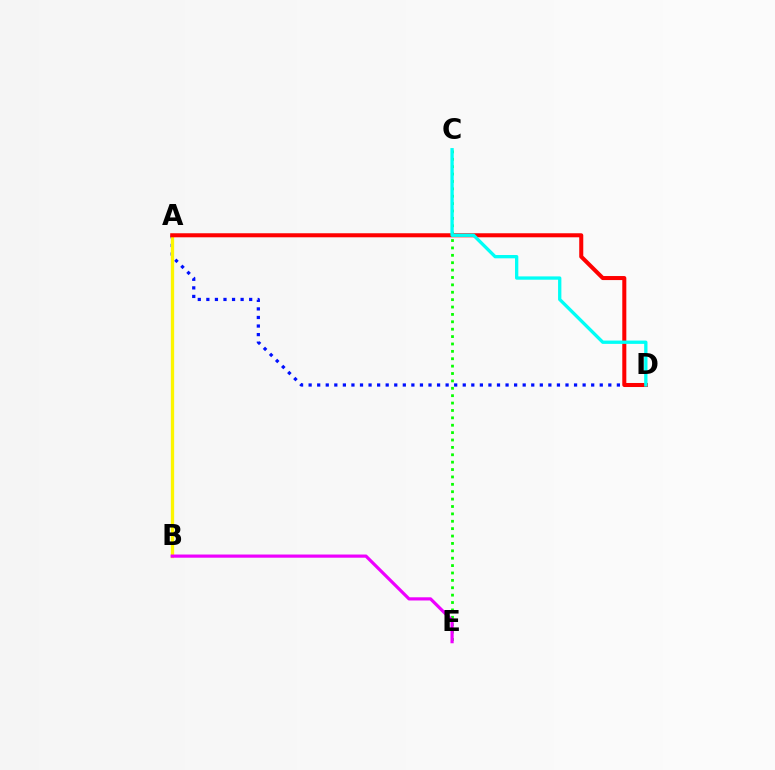{('C', 'E'): [{'color': '#08ff00', 'line_style': 'dotted', 'thickness': 2.01}], ('A', 'D'): [{'color': '#0010ff', 'line_style': 'dotted', 'thickness': 2.33}, {'color': '#ff0000', 'line_style': 'solid', 'thickness': 2.91}], ('A', 'B'): [{'color': '#fcf500', 'line_style': 'solid', 'thickness': 2.38}], ('B', 'E'): [{'color': '#ee00ff', 'line_style': 'solid', 'thickness': 2.29}], ('C', 'D'): [{'color': '#00fff6', 'line_style': 'solid', 'thickness': 2.38}]}